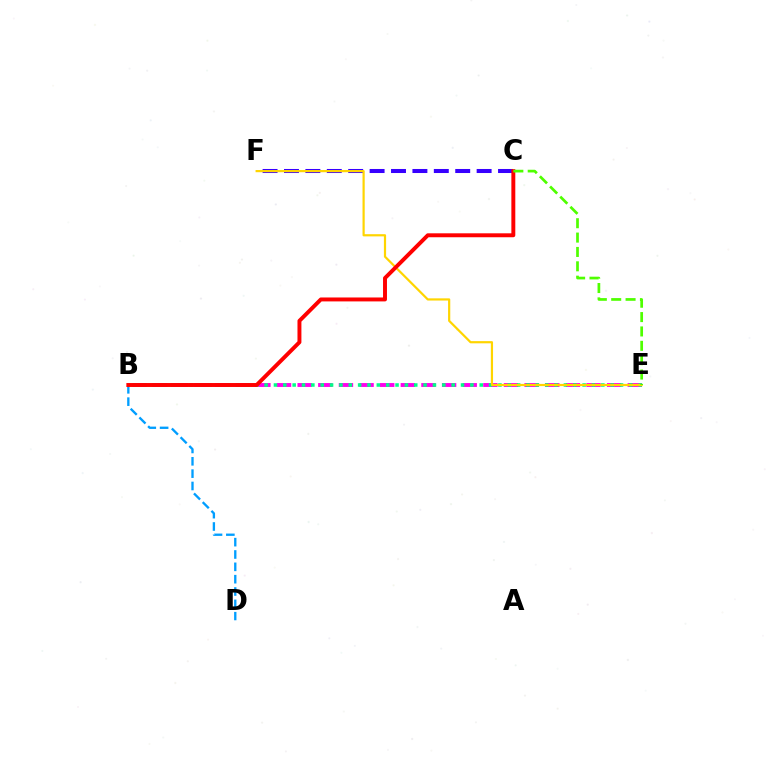{('B', 'E'): [{'color': '#ff00ed', 'line_style': 'dashed', 'thickness': 2.8}, {'color': '#00ff86', 'line_style': 'dotted', 'thickness': 2.54}], ('B', 'D'): [{'color': '#009eff', 'line_style': 'dashed', 'thickness': 1.68}], ('C', 'F'): [{'color': '#3700ff', 'line_style': 'dashed', 'thickness': 2.91}], ('E', 'F'): [{'color': '#ffd500', 'line_style': 'solid', 'thickness': 1.58}], ('B', 'C'): [{'color': '#ff0000', 'line_style': 'solid', 'thickness': 2.83}], ('C', 'E'): [{'color': '#4fff00', 'line_style': 'dashed', 'thickness': 1.95}]}